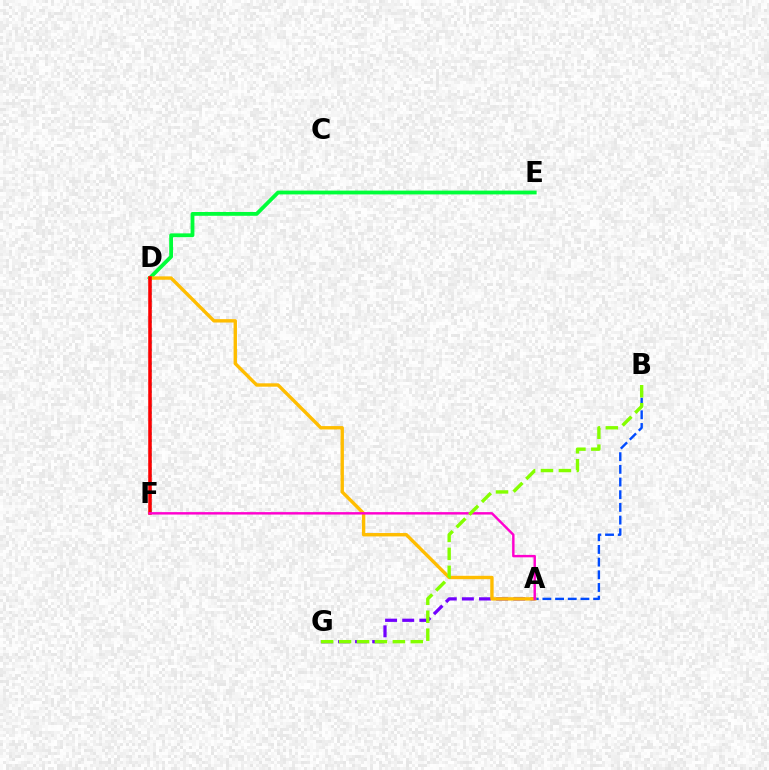{('A', 'B'): [{'color': '#004bff', 'line_style': 'dashed', 'thickness': 1.72}], ('A', 'G'): [{'color': '#7200ff', 'line_style': 'dashed', 'thickness': 2.33}], ('D', 'E'): [{'color': '#00ff39', 'line_style': 'solid', 'thickness': 2.74}], ('D', 'F'): [{'color': '#00fff6', 'line_style': 'dotted', 'thickness': 1.9}, {'color': '#ff0000', 'line_style': 'solid', 'thickness': 2.55}], ('A', 'D'): [{'color': '#ffbd00', 'line_style': 'solid', 'thickness': 2.43}], ('A', 'F'): [{'color': '#ff00cf', 'line_style': 'solid', 'thickness': 1.75}], ('B', 'G'): [{'color': '#84ff00', 'line_style': 'dashed', 'thickness': 2.44}]}